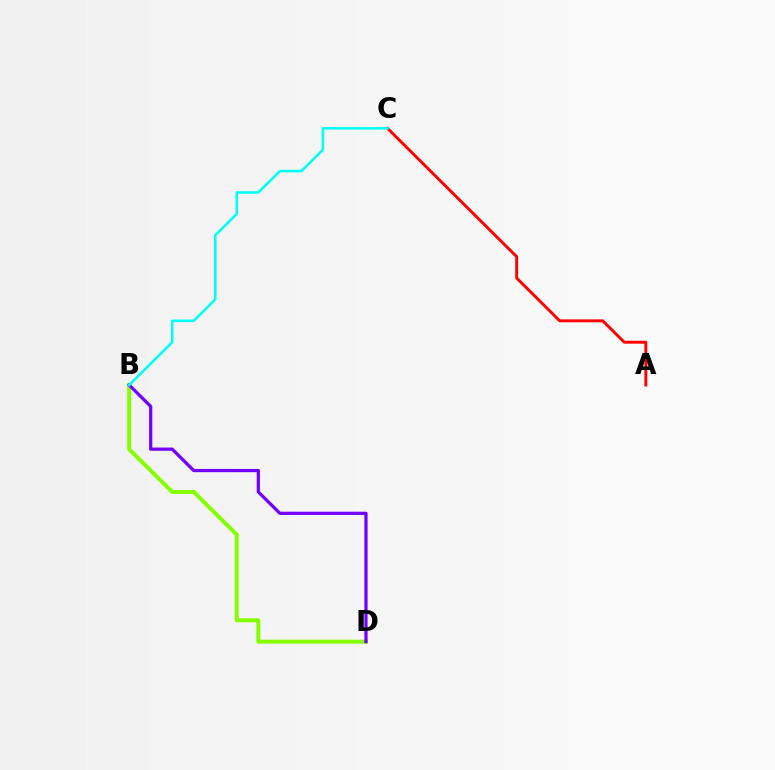{('B', 'D'): [{'color': '#84ff00', 'line_style': 'solid', 'thickness': 2.86}, {'color': '#7200ff', 'line_style': 'solid', 'thickness': 2.33}], ('A', 'C'): [{'color': '#ff0000', 'line_style': 'solid', 'thickness': 2.09}], ('B', 'C'): [{'color': '#00fff6', 'line_style': 'solid', 'thickness': 1.84}]}